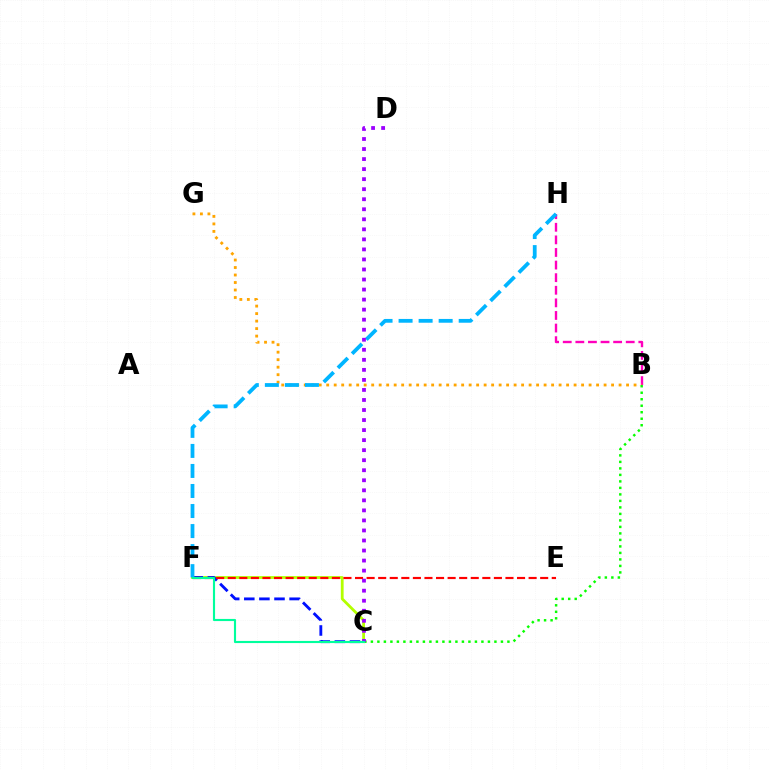{('B', 'H'): [{'color': '#ff00bd', 'line_style': 'dashed', 'thickness': 1.71}], ('C', 'F'): [{'color': '#b3ff00', 'line_style': 'solid', 'thickness': 2.01}, {'color': '#0010ff', 'line_style': 'dashed', 'thickness': 2.05}, {'color': '#00ff9d', 'line_style': 'solid', 'thickness': 1.54}], ('B', 'G'): [{'color': '#ffa500', 'line_style': 'dotted', 'thickness': 2.04}], ('E', 'F'): [{'color': '#ff0000', 'line_style': 'dashed', 'thickness': 1.57}], ('F', 'H'): [{'color': '#00b5ff', 'line_style': 'dashed', 'thickness': 2.72}], ('B', 'C'): [{'color': '#08ff00', 'line_style': 'dotted', 'thickness': 1.77}], ('C', 'D'): [{'color': '#9b00ff', 'line_style': 'dotted', 'thickness': 2.73}]}